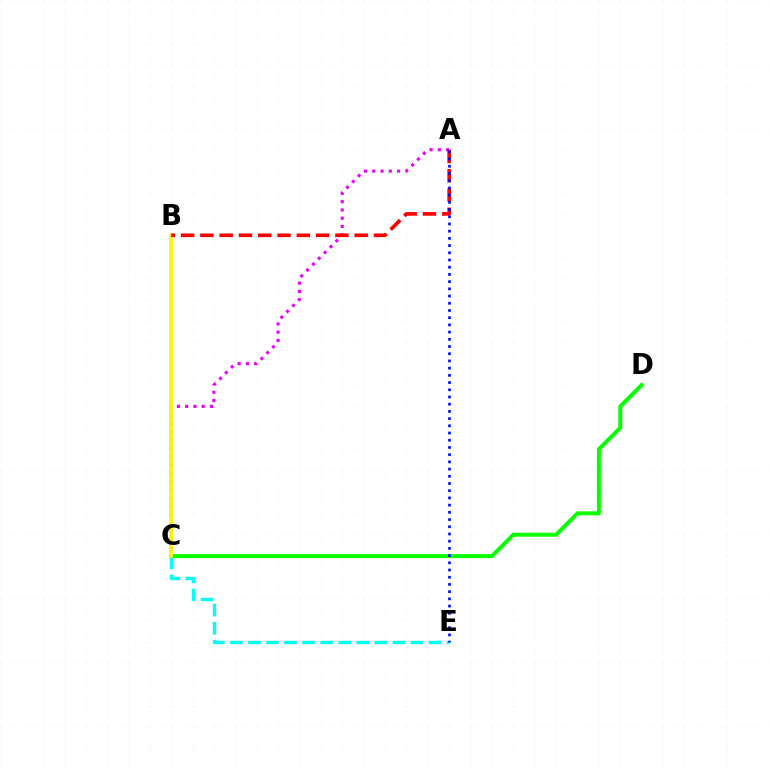{('A', 'C'): [{'color': '#ee00ff', 'line_style': 'dotted', 'thickness': 2.25}], ('C', 'E'): [{'color': '#00fff6', 'line_style': 'dashed', 'thickness': 2.45}], ('C', 'D'): [{'color': '#08ff00', 'line_style': 'solid', 'thickness': 2.87}], ('B', 'C'): [{'color': '#fcf500', 'line_style': 'solid', 'thickness': 2.64}], ('A', 'B'): [{'color': '#ff0000', 'line_style': 'dashed', 'thickness': 2.62}], ('A', 'E'): [{'color': '#0010ff', 'line_style': 'dotted', 'thickness': 1.96}]}